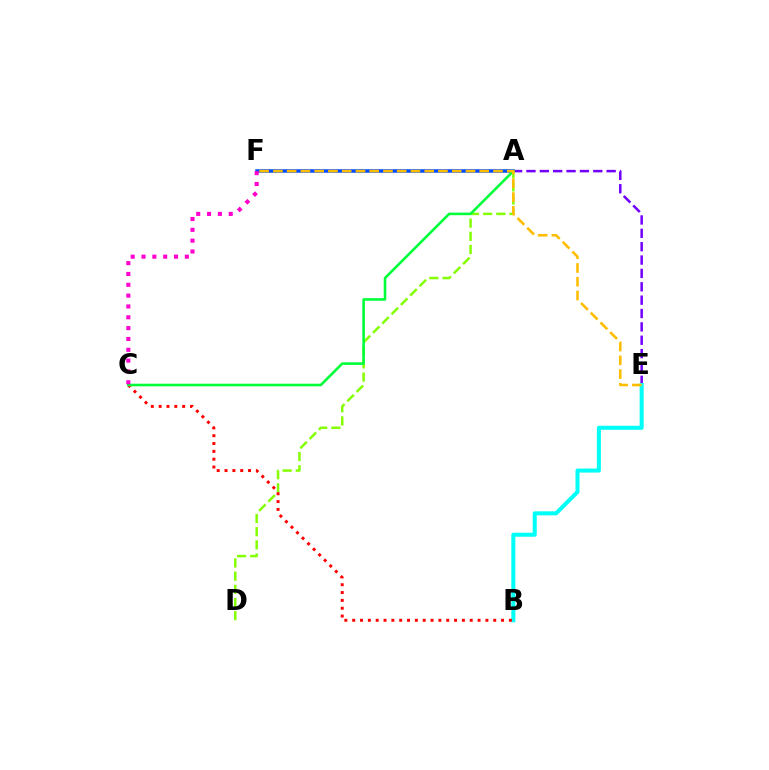{('A', 'E'): [{'color': '#7200ff', 'line_style': 'dashed', 'thickness': 1.82}], ('A', 'F'): [{'color': '#004bff', 'line_style': 'solid', 'thickness': 2.53}], ('A', 'D'): [{'color': '#84ff00', 'line_style': 'dashed', 'thickness': 1.79}], ('B', 'E'): [{'color': '#00fff6', 'line_style': 'solid', 'thickness': 2.9}], ('B', 'C'): [{'color': '#ff0000', 'line_style': 'dotted', 'thickness': 2.13}], ('A', 'C'): [{'color': '#00ff39', 'line_style': 'solid', 'thickness': 1.87}], ('C', 'F'): [{'color': '#ff00cf', 'line_style': 'dotted', 'thickness': 2.94}], ('E', 'F'): [{'color': '#ffbd00', 'line_style': 'dashed', 'thickness': 1.87}]}